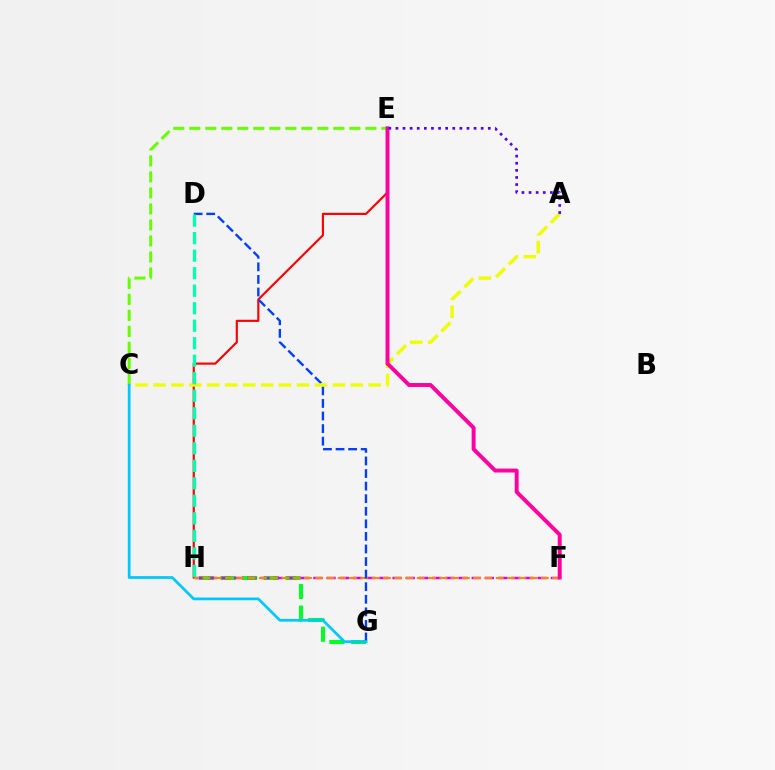{('G', 'H'): [{'color': '#00ff27', 'line_style': 'dashed', 'thickness': 2.93}], ('C', 'E'): [{'color': '#66ff00', 'line_style': 'dashed', 'thickness': 2.17}], ('E', 'H'): [{'color': '#ff0000', 'line_style': 'solid', 'thickness': 1.56}], ('F', 'H'): [{'color': '#d600ff', 'line_style': 'dashed', 'thickness': 1.79}, {'color': '#ff8800', 'line_style': 'dashed', 'thickness': 1.53}], ('D', 'G'): [{'color': '#003fff', 'line_style': 'dashed', 'thickness': 1.71}], ('A', 'C'): [{'color': '#eeff00', 'line_style': 'dashed', 'thickness': 2.44}], ('E', 'F'): [{'color': '#ff00a0', 'line_style': 'solid', 'thickness': 2.83}], ('A', 'E'): [{'color': '#4f00ff', 'line_style': 'dotted', 'thickness': 1.93}], ('C', 'G'): [{'color': '#00c7ff', 'line_style': 'solid', 'thickness': 1.96}], ('D', 'H'): [{'color': '#00ffaf', 'line_style': 'dashed', 'thickness': 2.38}]}